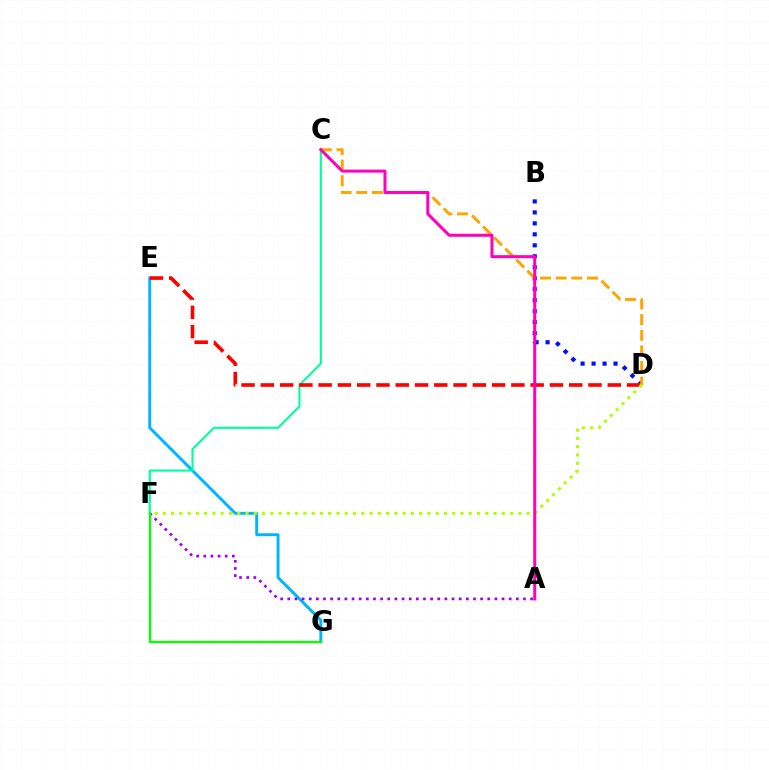{('E', 'G'): [{'color': '#00b5ff', 'line_style': 'solid', 'thickness': 2.1}], ('A', 'F'): [{'color': '#9b00ff', 'line_style': 'dotted', 'thickness': 1.94}], ('B', 'D'): [{'color': '#0010ff', 'line_style': 'dotted', 'thickness': 2.98}], ('C', 'F'): [{'color': '#00ff9d', 'line_style': 'solid', 'thickness': 1.53}], ('D', 'E'): [{'color': '#ff0000', 'line_style': 'dashed', 'thickness': 2.62}], ('C', 'D'): [{'color': '#ffa500', 'line_style': 'dashed', 'thickness': 2.13}], ('D', 'F'): [{'color': '#b3ff00', 'line_style': 'dotted', 'thickness': 2.25}], ('A', 'C'): [{'color': '#ff00bd', 'line_style': 'solid', 'thickness': 2.17}], ('F', 'G'): [{'color': '#08ff00', 'line_style': 'solid', 'thickness': 1.66}]}